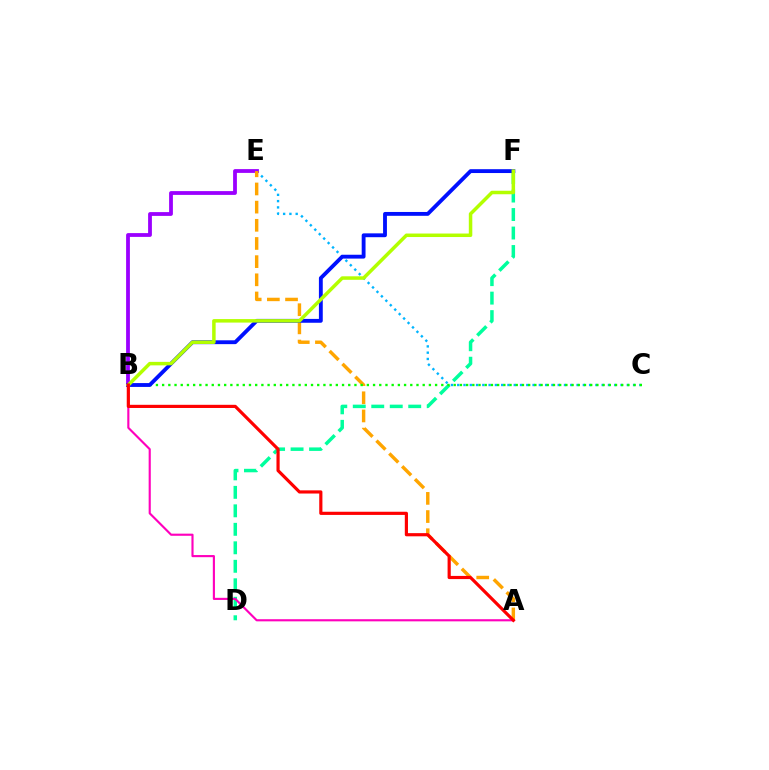{('C', 'E'): [{'color': '#00b5ff', 'line_style': 'dotted', 'thickness': 1.71}], ('B', 'E'): [{'color': '#9b00ff', 'line_style': 'solid', 'thickness': 2.73}], ('A', 'E'): [{'color': '#ffa500', 'line_style': 'dashed', 'thickness': 2.47}], ('D', 'F'): [{'color': '#00ff9d', 'line_style': 'dashed', 'thickness': 2.51}], ('B', 'C'): [{'color': '#08ff00', 'line_style': 'dotted', 'thickness': 1.69}], ('B', 'F'): [{'color': '#0010ff', 'line_style': 'solid', 'thickness': 2.77}, {'color': '#b3ff00', 'line_style': 'solid', 'thickness': 2.52}], ('A', 'B'): [{'color': '#ff00bd', 'line_style': 'solid', 'thickness': 1.54}, {'color': '#ff0000', 'line_style': 'solid', 'thickness': 2.28}]}